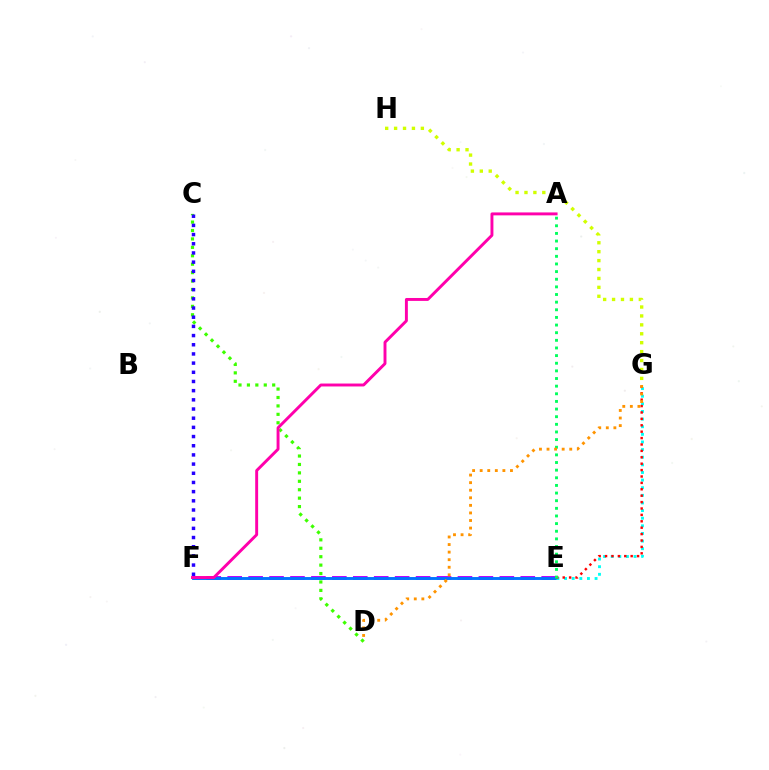{('E', 'F'): [{'color': '#b900ff', 'line_style': 'dashed', 'thickness': 2.84}, {'color': '#0074ff', 'line_style': 'solid', 'thickness': 2.09}], ('C', 'D'): [{'color': '#3dff00', 'line_style': 'dotted', 'thickness': 2.29}], ('E', 'G'): [{'color': '#00fff6', 'line_style': 'dotted', 'thickness': 2.07}, {'color': '#ff0000', 'line_style': 'dotted', 'thickness': 1.74}], ('A', 'F'): [{'color': '#ff00ac', 'line_style': 'solid', 'thickness': 2.11}], ('G', 'H'): [{'color': '#d1ff00', 'line_style': 'dotted', 'thickness': 2.42}], ('A', 'E'): [{'color': '#00ff5c', 'line_style': 'dotted', 'thickness': 2.07}], ('D', 'G'): [{'color': '#ff9400', 'line_style': 'dotted', 'thickness': 2.06}], ('C', 'F'): [{'color': '#2500ff', 'line_style': 'dotted', 'thickness': 2.49}]}